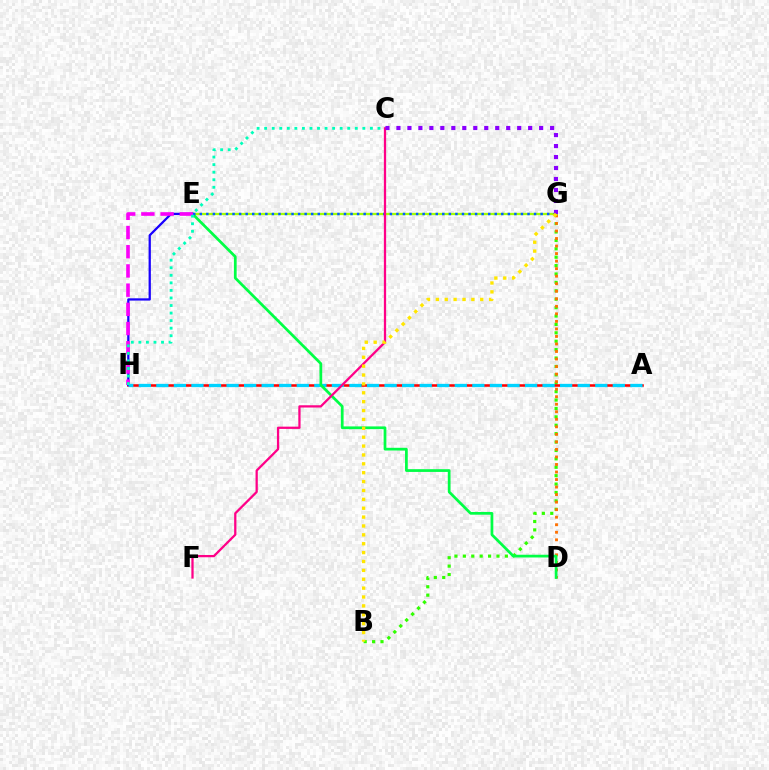{('B', 'G'): [{'color': '#31ff00', 'line_style': 'dotted', 'thickness': 2.28}, {'color': '#ffe600', 'line_style': 'dotted', 'thickness': 2.41}], ('A', 'H'): [{'color': '#ff0000', 'line_style': 'solid', 'thickness': 1.83}, {'color': '#00d3ff', 'line_style': 'dashed', 'thickness': 2.39}], ('D', 'G'): [{'color': '#ff7000', 'line_style': 'dotted', 'thickness': 2.05}], ('E', 'H'): [{'color': '#1900ff', 'line_style': 'solid', 'thickness': 1.64}, {'color': '#fa00f9', 'line_style': 'dashed', 'thickness': 2.61}], ('E', 'G'): [{'color': '#a2ff00', 'line_style': 'solid', 'thickness': 1.64}, {'color': '#005dff', 'line_style': 'dotted', 'thickness': 1.78}], ('D', 'E'): [{'color': '#00ff45', 'line_style': 'solid', 'thickness': 1.97}], ('C', 'H'): [{'color': '#00ffbb', 'line_style': 'dotted', 'thickness': 2.05}], ('C', 'F'): [{'color': '#ff0088', 'line_style': 'solid', 'thickness': 1.63}], ('C', 'G'): [{'color': '#8a00ff', 'line_style': 'dotted', 'thickness': 2.98}]}